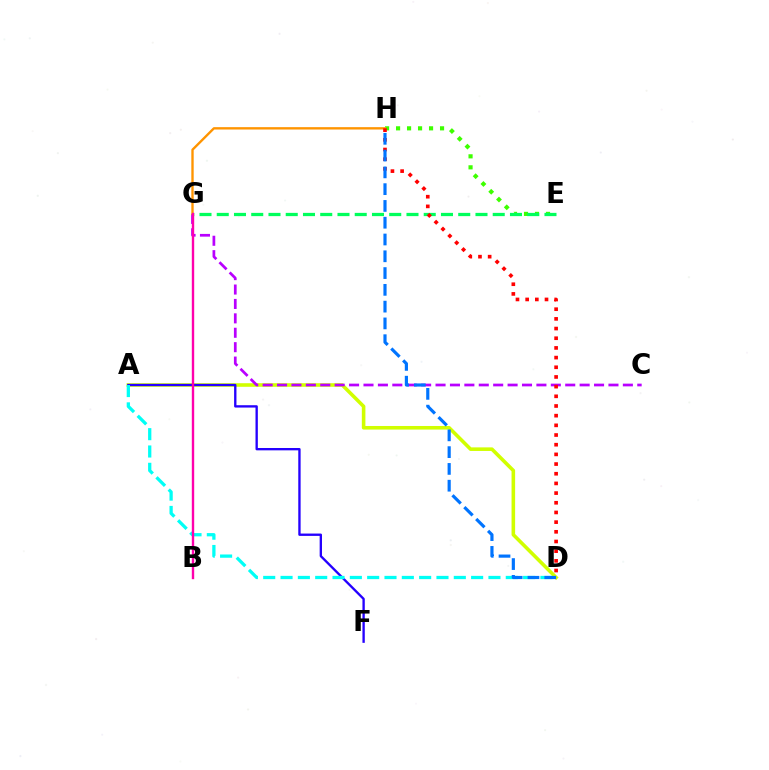{('E', 'H'): [{'color': '#3dff00', 'line_style': 'dotted', 'thickness': 2.99}], ('E', 'G'): [{'color': '#00ff5c', 'line_style': 'dashed', 'thickness': 2.34}], ('A', 'D'): [{'color': '#d1ff00', 'line_style': 'solid', 'thickness': 2.58}, {'color': '#00fff6', 'line_style': 'dashed', 'thickness': 2.35}], ('C', 'G'): [{'color': '#b900ff', 'line_style': 'dashed', 'thickness': 1.96}], ('G', 'H'): [{'color': '#ff9400', 'line_style': 'solid', 'thickness': 1.7}], ('A', 'F'): [{'color': '#2500ff', 'line_style': 'solid', 'thickness': 1.69}], ('D', 'H'): [{'color': '#ff0000', 'line_style': 'dotted', 'thickness': 2.63}, {'color': '#0074ff', 'line_style': 'dashed', 'thickness': 2.28}], ('B', 'G'): [{'color': '#ff00ac', 'line_style': 'solid', 'thickness': 1.72}]}